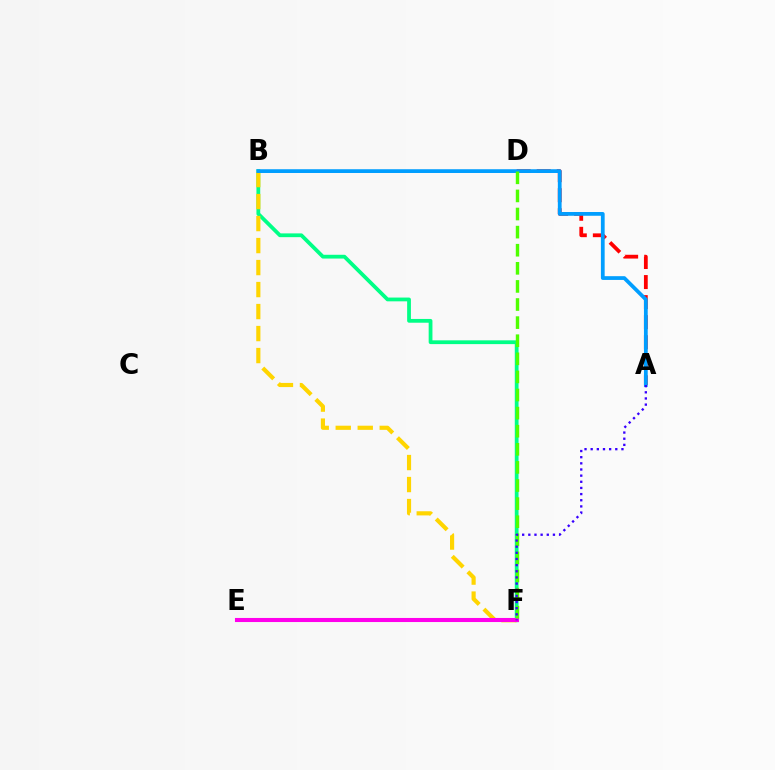{('A', 'D'): [{'color': '#ff0000', 'line_style': 'dashed', 'thickness': 2.72}], ('B', 'F'): [{'color': '#00ff86', 'line_style': 'solid', 'thickness': 2.72}, {'color': '#ffd500', 'line_style': 'dashed', 'thickness': 2.99}], ('A', 'B'): [{'color': '#009eff', 'line_style': 'solid', 'thickness': 2.71}], ('E', 'F'): [{'color': '#ff00ed', 'line_style': 'solid', 'thickness': 2.94}], ('D', 'F'): [{'color': '#4fff00', 'line_style': 'dashed', 'thickness': 2.46}], ('A', 'F'): [{'color': '#3700ff', 'line_style': 'dotted', 'thickness': 1.67}]}